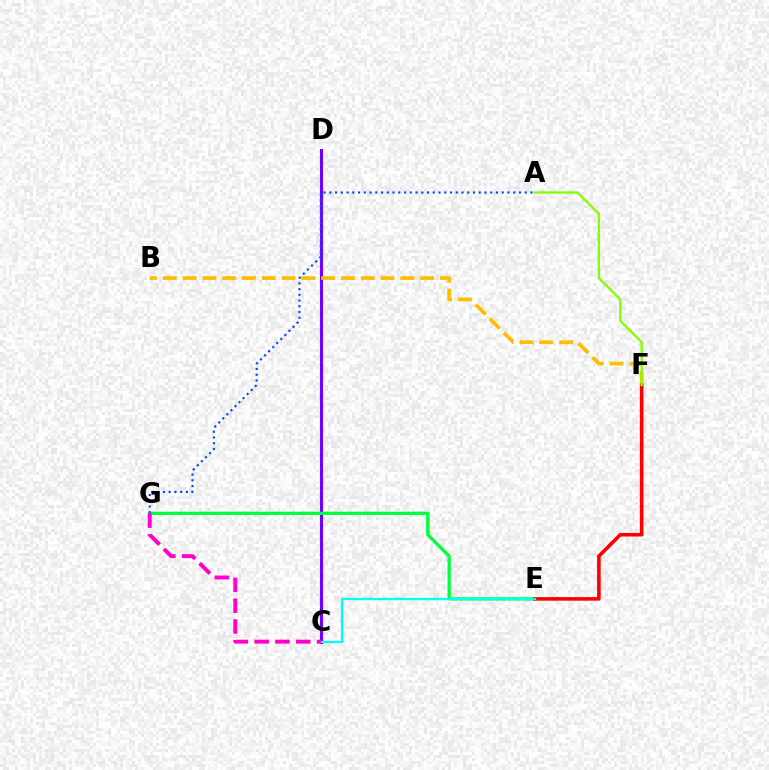{('C', 'D'): [{'color': '#7200ff', 'line_style': 'solid', 'thickness': 2.24}], ('E', 'G'): [{'color': '#00ff39', 'line_style': 'solid', 'thickness': 2.33}], ('B', 'F'): [{'color': '#ffbd00', 'line_style': 'dashed', 'thickness': 2.69}], ('E', 'F'): [{'color': '#ff0000', 'line_style': 'solid', 'thickness': 2.58}], ('C', 'E'): [{'color': '#00fff6', 'line_style': 'solid', 'thickness': 1.62}], ('A', 'G'): [{'color': '#004bff', 'line_style': 'dotted', 'thickness': 1.56}], ('A', 'F'): [{'color': '#84ff00', 'line_style': 'solid', 'thickness': 1.69}], ('C', 'G'): [{'color': '#ff00cf', 'line_style': 'dashed', 'thickness': 2.83}]}